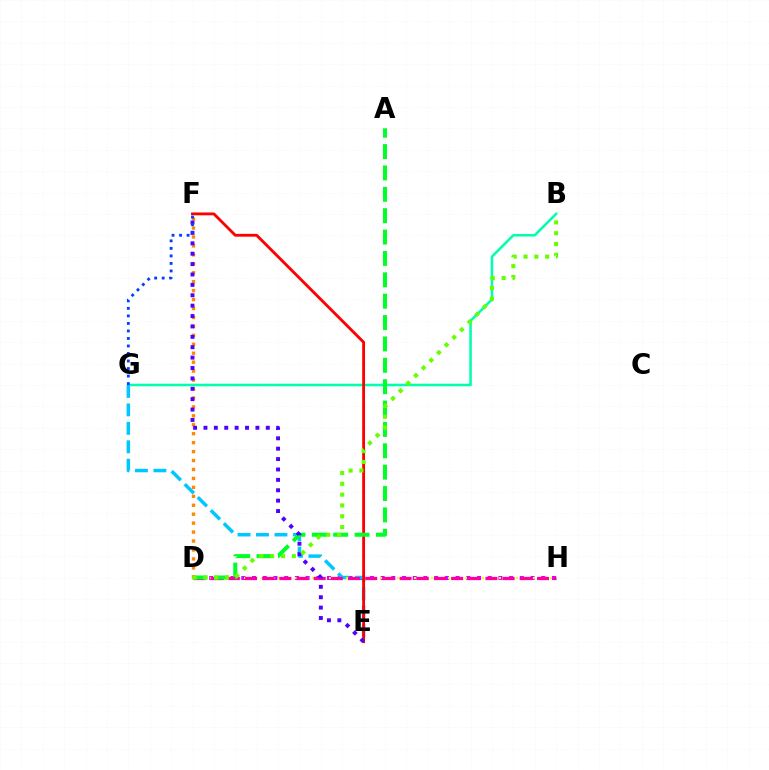{('B', 'G'): [{'color': '#00ffaf', 'line_style': 'solid', 'thickness': 1.84}], ('D', 'H'): [{'color': '#d600ff', 'line_style': 'dotted', 'thickness': 2.91}, {'color': '#eeff00', 'line_style': 'dotted', 'thickness': 1.54}, {'color': '#ff00a0', 'line_style': 'dashed', 'thickness': 2.33}], ('E', 'G'): [{'color': '#00c7ff', 'line_style': 'dashed', 'thickness': 2.51}], ('E', 'F'): [{'color': '#ff0000', 'line_style': 'solid', 'thickness': 2.05}, {'color': '#4f00ff', 'line_style': 'dotted', 'thickness': 2.82}], ('A', 'D'): [{'color': '#00ff27', 'line_style': 'dashed', 'thickness': 2.9}], ('D', 'F'): [{'color': '#ff8800', 'line_style': 'dotted', 'thickness': 2.43}], ('F', 'G'): [{'color': '#003fff', 'line_style': 'dotted', 'thickness': 2.04}], ('B', 'D'): [{'color': '#66ff00', 'line_style': 'dotted', 'thickness': 2.94}]}